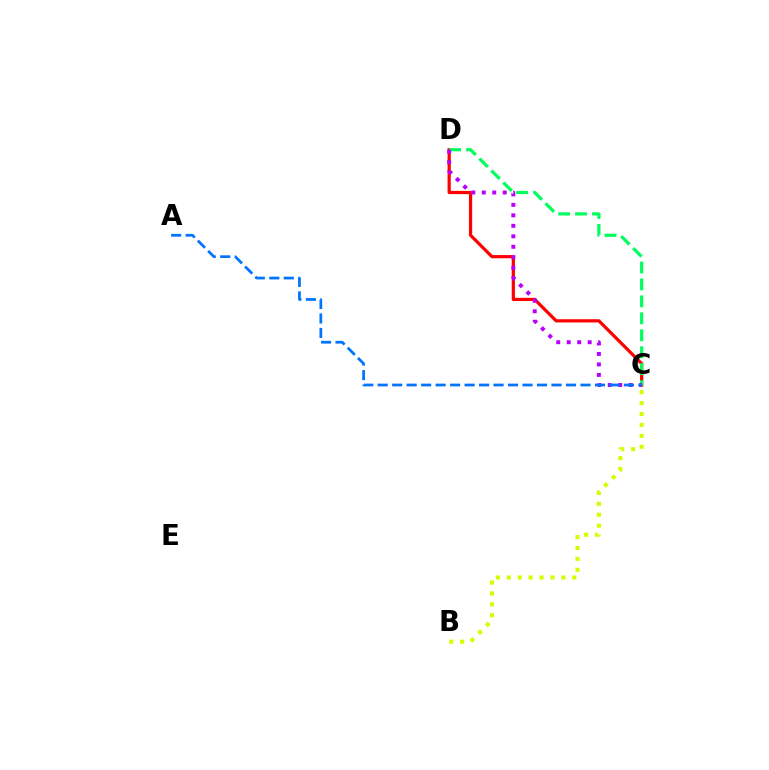{('C', 'D'): [{'color': '#ff0000', 'line_style': 'solid', 'thickness': 2.32}, {'color': '#00ff5c', 'line_style': 'dashed', 'thickness': 2.3}, {'color': '#b900ff', 'line_style': 'dotted', 'thickness': 2.85}], ('A', 'C'): [{'color': '#0074ff', 'line_style': 'dashed', 'thickness': 1.97}], ('B', 'C'): [{'color': '#d1ff00', 'line_style': 'dotted', 'thickness': 2.97}]}